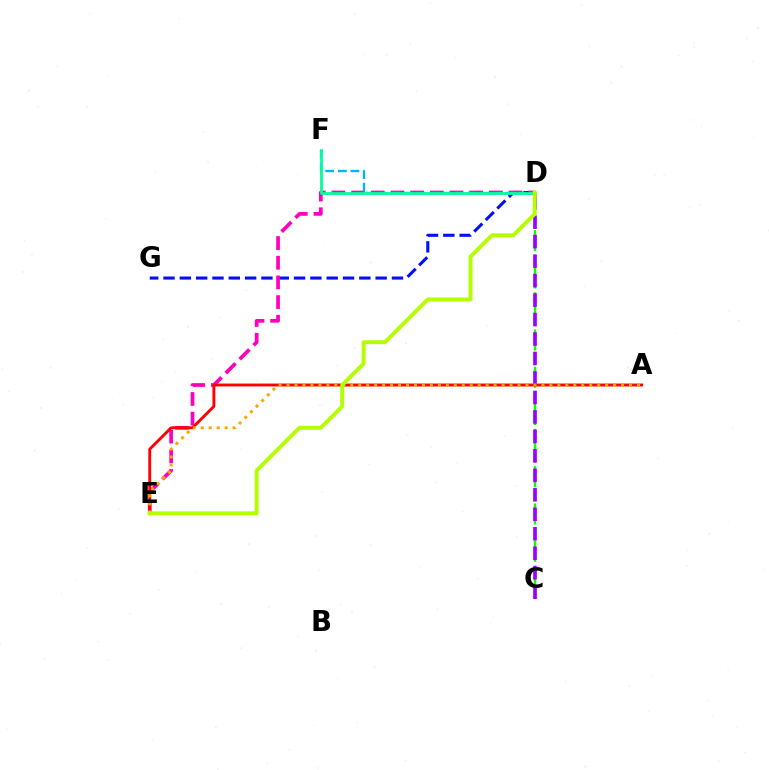{('D', 'G'): [{'color': '#0010ff', 'line_style': 'dashed', 'thickness': 2.22}], ('C', 'D'): [{'color': '#08ff00', 'line_style': 'dashed', 'thickness': 1.69}, {'color': '#9b00ff', 'line_style': 'dashed', 'thickness': 2.65}], ('D', 'E'): [{'color': '#ff00bd', 'line_style': 'dashed', 'thickness': 2.67}, {'color': '#b3ff00', 'line_style': 'solid', 'thickness': 2.83}], ('D', 'F'): [{'color': '#00b5ff', 'line_style': 'dashed', 'thickness': 1.72}, {'color': '#00ff9d', 'line_style': 'solid', 'thickness': 2.0}], ('A', 'E'): [{'color': '#ff0000', 'line_style': 'solid', 'thickness': 2.07}, {'color': '#ffa500', 'line_style': 'dotted', 'thickness': 2.16}]}